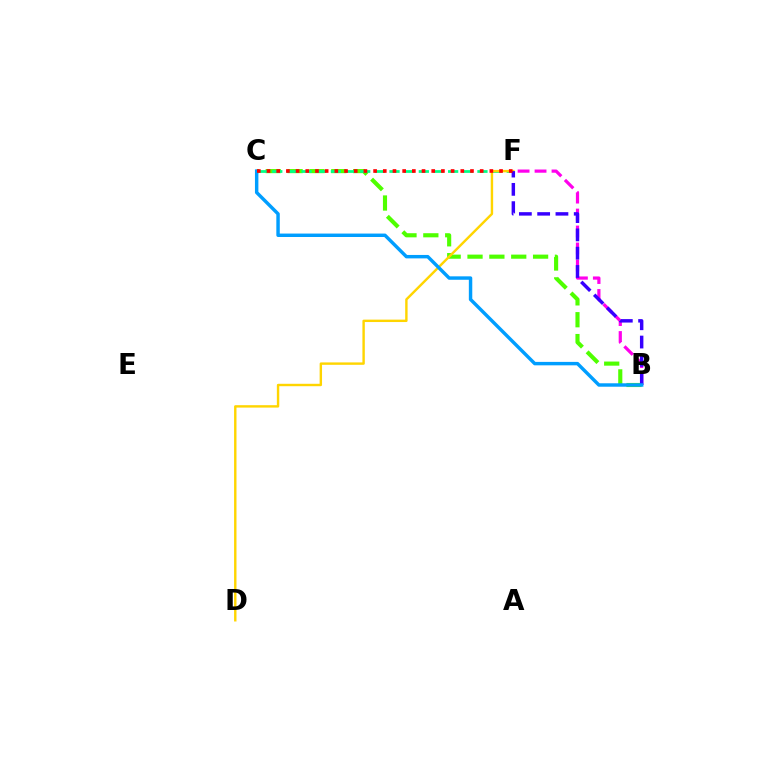{('B', 'C'): [{'color': '#4fff00', 'line_style': 'dashed', 'thickness': 2.97}, {'color': '#009eff', 'line_style': 'solid', 'thickness': 2.47}], ('B', 'F'): [{'color': '#ff00ed', 'line_style': 'dashed', 'thickness': 2.31}, {'color': '#3700ff', 'line_style': 'dashed', 'thickness': 2.48}], ('C', 'F'): [{'color': '#00ff86', 'line_style': 'dashed', 'thickness': 1.99}, {'color': '#ff0000', 'line_style': 'dotted', 'thickness': 2.63}], ('D', 'F'): [{'color': '#ffd500', 'line_style': 'solid', 'thickness': 1.74}]}